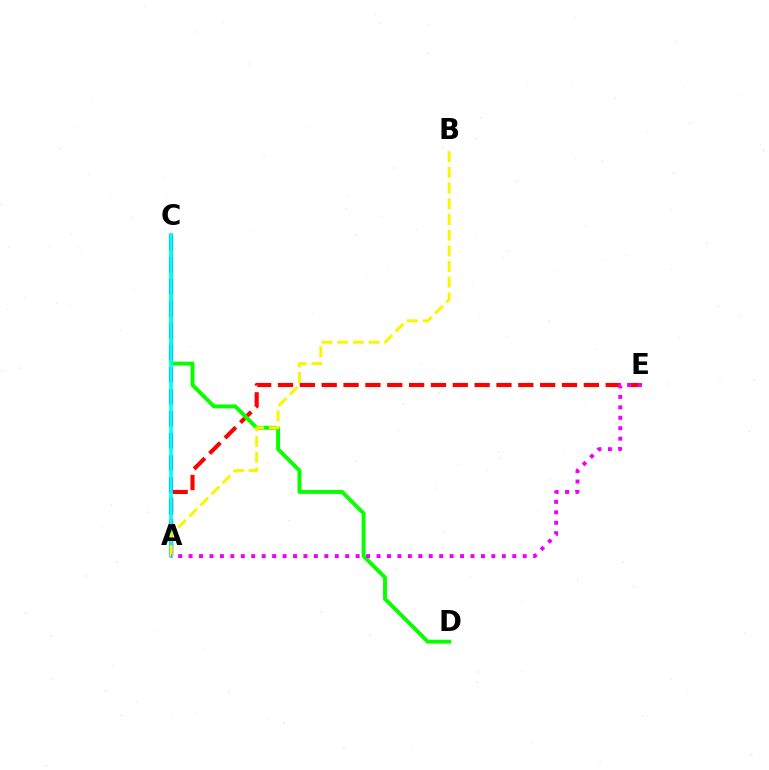{('A', 'E'): [{'color': '#ff0000', 'line_style': 'dashed', 'thickness': 2.97}, {'color': '#ee00ff', 'line_style': 'dotted', 'thickness': 2.84}], ('C', 'D'): [{'color': '#08ff00', 'line_style': 'solid', 'thickness': 2.81}], ('A', 'C'): [{'color': '#0010ff', 'line_style': 'dashed', 'thickness': 2.99}, {'color': '#00fff6', 'line_style': 'solid', 'thickness': 2.58}], ('A', 'B'): [{'color': '#fcf500', 'line_style': 'dashed', 'thickness': 2.13}]}